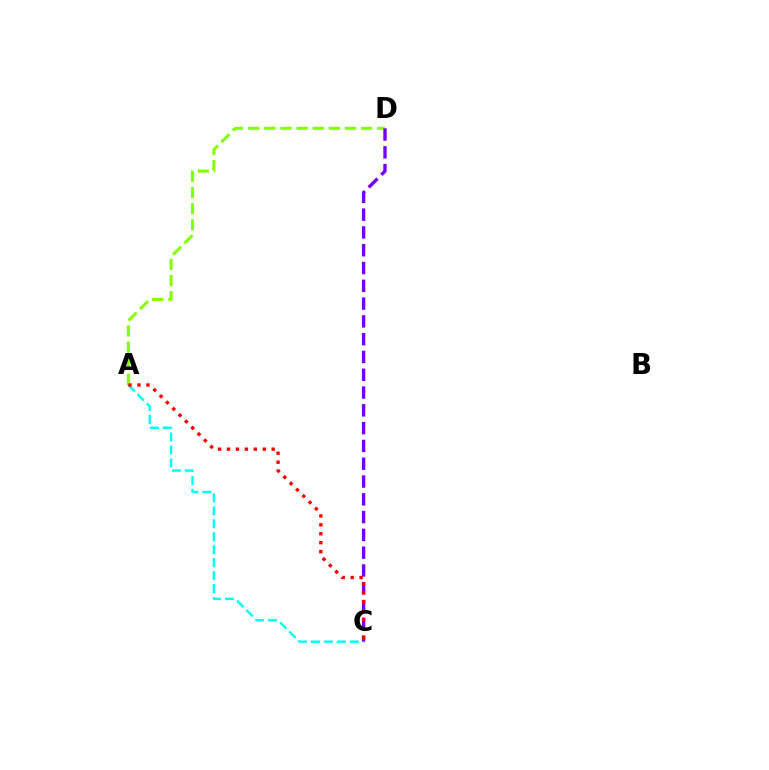{('A', 'D'): [{'color': '#84ff00', 'line_style': 'dashed', 'thickness': 2.19}], ('A', 'C'): [{'color': '#00fff6', 'line_style': 'dashed', 'thickness': 1.76}, {'color': '#ff0000', 'line_style': 'dotted', 'thickness': 2.43}], ('C', 'D'): [{'color': '#7200ff', 'line_style': 'dashed', 'thickness': 2.42}]}